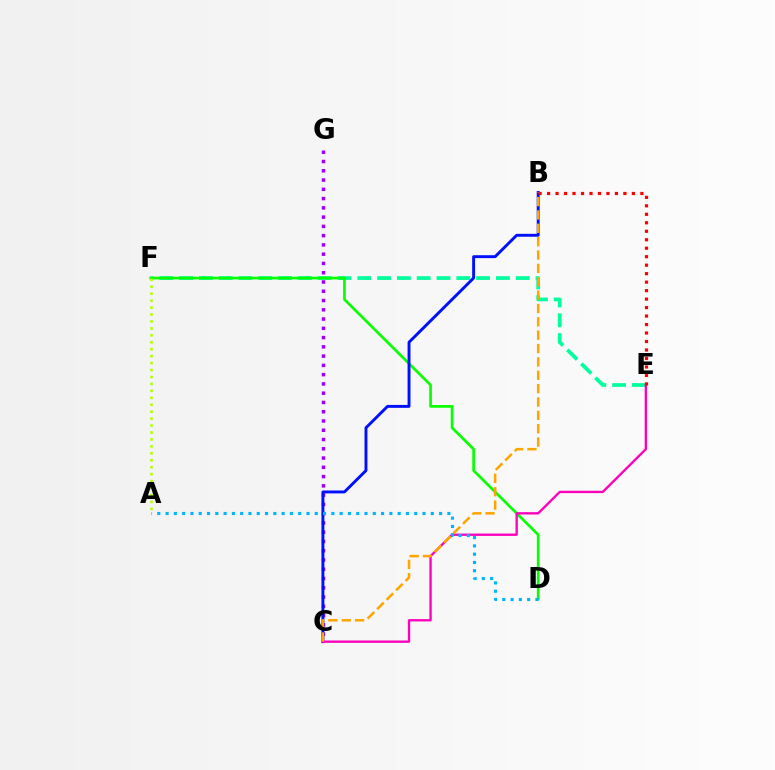{('E', 'F'): [{'color': '#00ff9d', 'line_style': 'dashed', 'thickness': 2.69}], ('D', 'F'): [{'color': '#08ff00', 'line_style': 'solid', 'thickness': 1.93}], ('C', 'G'): [{'color': '#9b00ff', 'line_style': 'dotted', 'thickness': 2.52}], ('B', 'C'): [{'color': '#0010ff', 'line_style': 'solid', 'thickness': 2.1}, {'color': '#ffa500', 'line_style': 'dashed', 'thickness': 1.81}], ('C', 'E'): [{'color': '#ff00bd', 'line_style': 'solid', 'thickness': 1.69}], ('A', 'D'): [{'color': '#00b5ff', 'line_style': 'dotted', 'thickness': 2.25}], ('A', 'F'): [{'color': '#b3ff00', 'line_style': 'dotted', 'thickness': 1.89}], ('B', 'E'): [{'color': '#ff0000', 'line_style': 'dotted', 'thickness': 2.3}]}